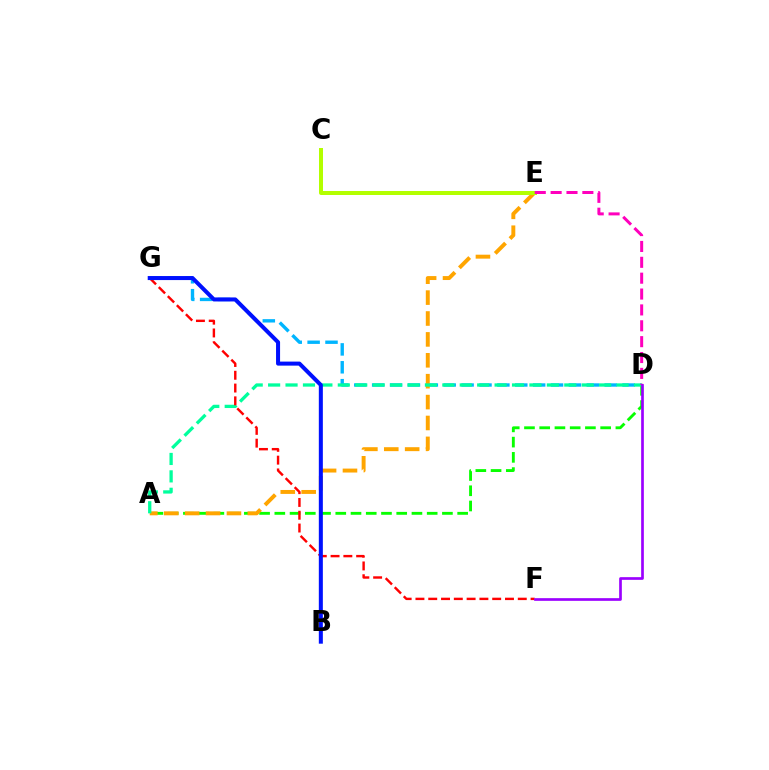{('D', 'G'): [{'color': '#00b5ff', 'line_style': 'dashed', 'thickness': 2.43}], ('A', 'D'): [{'color': '#08ff00', 'line_style': 'dashed', 'thickness': 2.07}, {'color': '#00ff9d', 'line_style': 'dashed', 'thickness': 2.37}], ('A', 'E'): [{'color': '#ffa500', 'line_style': 'dashed', 'thickness': 2.84}], ('C', 'E'): [{'color': '#b3ff00', 'line_style': 'solid', 'thickness': 2.87}], ('D', 'E'): [{'color': '#ff00bd', 'line_style': 'dashed', 'thickness': 2.16}], ('F', 'G'): [{'color': '#ff0000', 'line_style': 'dashed', 'thickness': 1.74}], ('B', 'G'): [{'color': '#0010ff', 'line_style': 'solid', 'thickness': 2.9}], ('D', 'F'): [{'color': '#9b00ff', 'line_style': 'solid', 'thickness': 1.93}]}